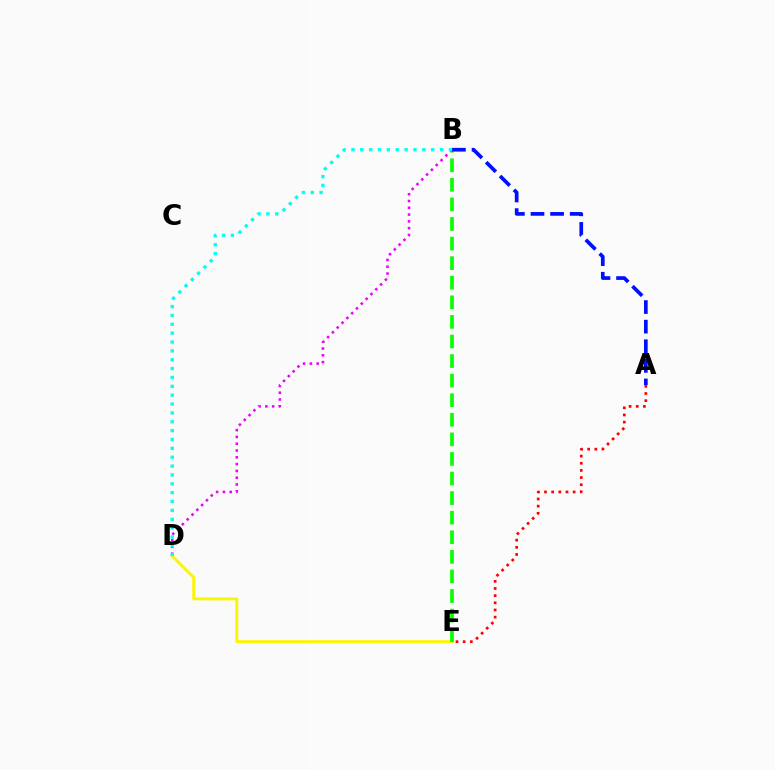{('A', 'E'): [{'color': '#ff0000', 'line_style': 'dotted', 'thickness': 1.95}], ('D', 'E'): [{'color': '#fcf500', 'line_style': 'solid', 'thickness': 2.1}], ('B', 'E'): [{'color': '#08ff00', 'line_style': 'dashed', 'thickness': 2.66}], ('B', 'D'): [{'color': '#ee00ff', 'line_style': 'dotted', 'thickness': 1.85}, {'color': '#00fff6', 'line_style': 'dotted', 'thickness': 2.41}], ('A', 'B'): [{'color': '#0010ff', 'line_style': 'dashed', 'thickness': 2.66}]}